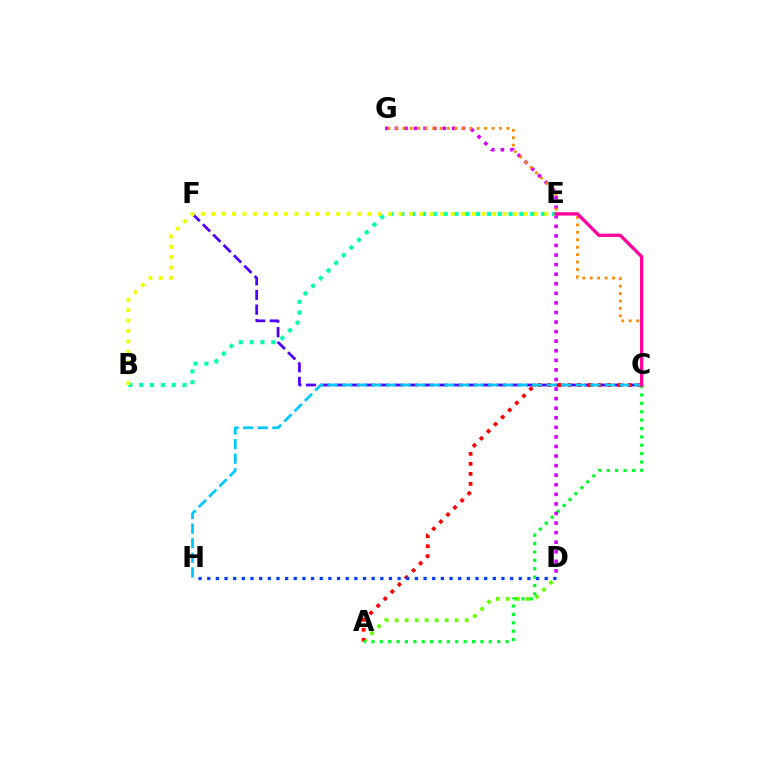{('C', 'F'): [{'color': '#4f00ff', 'line_style': 'dashed', 'thickness': 1.99}], ('A', 'D'): [{'color': '#66ff00', 'line_style': 'dotted', 'thickness': 2.72}], ('A', 'C'): [{'color': '#ff0000', 'line_style': 'dotted', 'thickness': 2.72}, {'color': '#00ff27', 'line_style': 'dotted', 'thickness': 2.28}], ('D', 'G'): [{'color': '#d600ff', 'line_style': 'dotted', 'thickness': 2.6}], ('C', 'G'): [{'color': '#ff8800', 'line_style': 'dotted', 'thickness': 2.02}], ('B', 'E'): [{'color': '#00ffaf', 'line_style': 'dotted', 'thickness': 2.94}, {'color': '#eeff00', 'line_style': 'dotted', 'thickness': 2.83}], ('C', 'H'): [{'color': '#00c7ff', 'line_style': 'dashed', 'thickness': 1.98}], ('C', 'E'): [{'color': '#ff00a0', 'line_style': 'solid', 'thickness': 2.39}], ('D', 'H'): [{'color': '#003fff', 'line_style': 'dotted', 'thickness': 2.35}]}